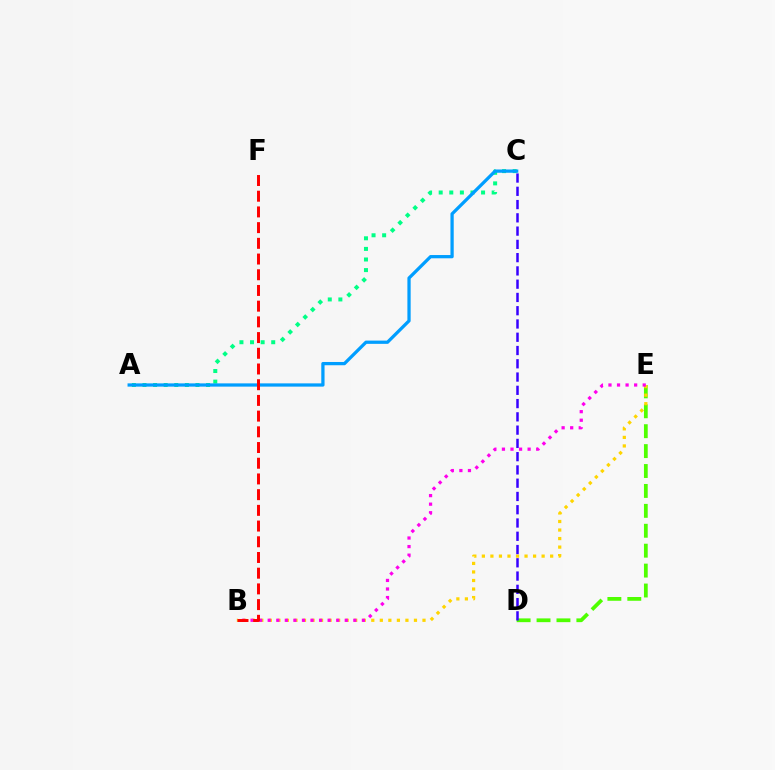{('D', 'E'): [{'color': '#4fff00', 'line_style': 'dashed', 'thickness': 2.71}], ('B', 'E'): [{'color': '#ffd500', 'line_style': 'dotted', 'thickness': 2.32}, {'color': '#ff00ed', 'line_style': 'dotted', 'thickness': 2.33}], ('A', 'C'): [{'color': '#00ff86', 'line_style': 'dotted', 'thickness': 2.88}, {'color': '#009eff', 'line_style': 'solid', 'thickness': 2.35}], ('C', 'D'): [{'color': '#3700ff', 'line_style': 'dashed', 'thickness': 1.8}], ('B', 'F'): [{'color': '#ff0000', 'line_style': 'dashed', 'thickness': 2.13}]}